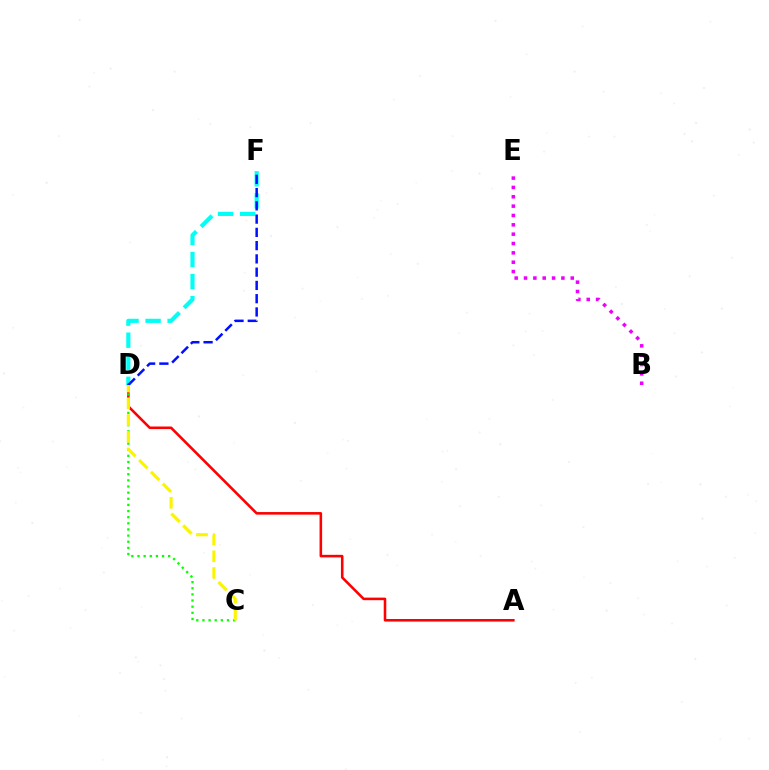{('D', 'F'): [{'color': '#00fff6', 'line_style': 'dashed', 'thickness': 3.0}, {'color': '#0010ff', 'line_style': 'dashed', 'thickness': 1.8}], ('A', 'D'): [{'color': '#ff0000', 'line_style': 'solid', 'thickness': 1.85}], ('C', 'D'): [{'color': '#08ff00', 'line_style': 'dotted', 'thickness': 1.67}, {'color': '#fcf500', 'line_style': 'dashed', 'thickness': 2.28}], ('B', 'E'): [{'color': '#ee00ff', 'line_style': 'dotted', 'thickness': 2.54}]}